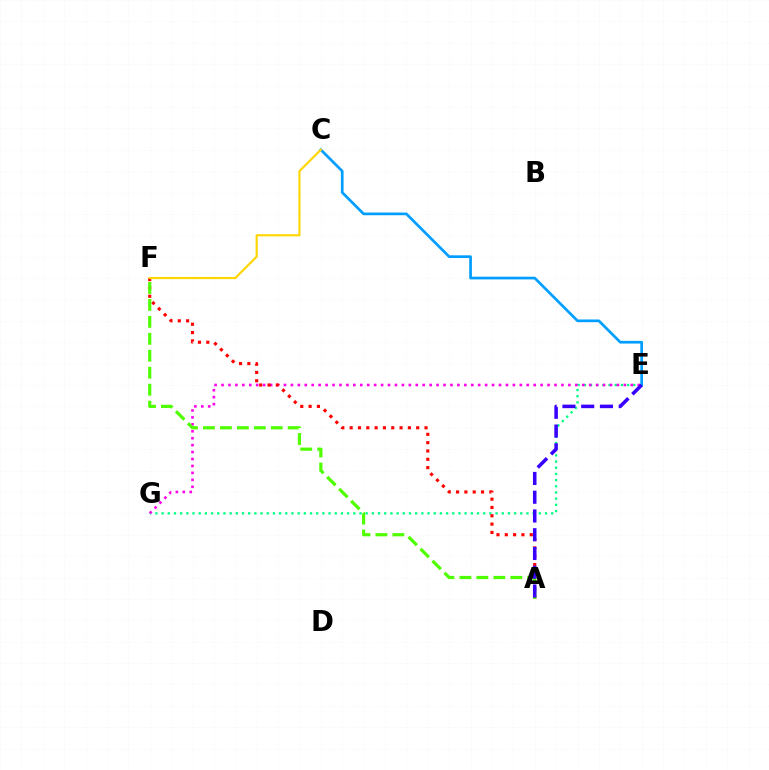{('E', 'G'): [{'color': '#00ff86', 'line_style': 'dotted', 'thickness': 1.68}, {'color': '#ff00ed', 'line_style': 'dotted', 'thickness': 1.88}], ('C', 'E'): [{'color': '#009eff', 'line_style': 'solid', 'thickness': 1.94}], ('A', 'F'): [{'color': '#ff0000', 'line_style': 'dotted', 'thickness': 2.26}, {'color': '#4fff00', 'line_style': 'dashed', 'thickness': 2.3}], ('A', 'E'): [{'color': '#3700ff', 'line_style': 'dashed', 'thickness': 2.55}], ('C', 'F'): [{'color': '#ffd500', 'line_style': 'solid', 'thickness': 1.55}]}